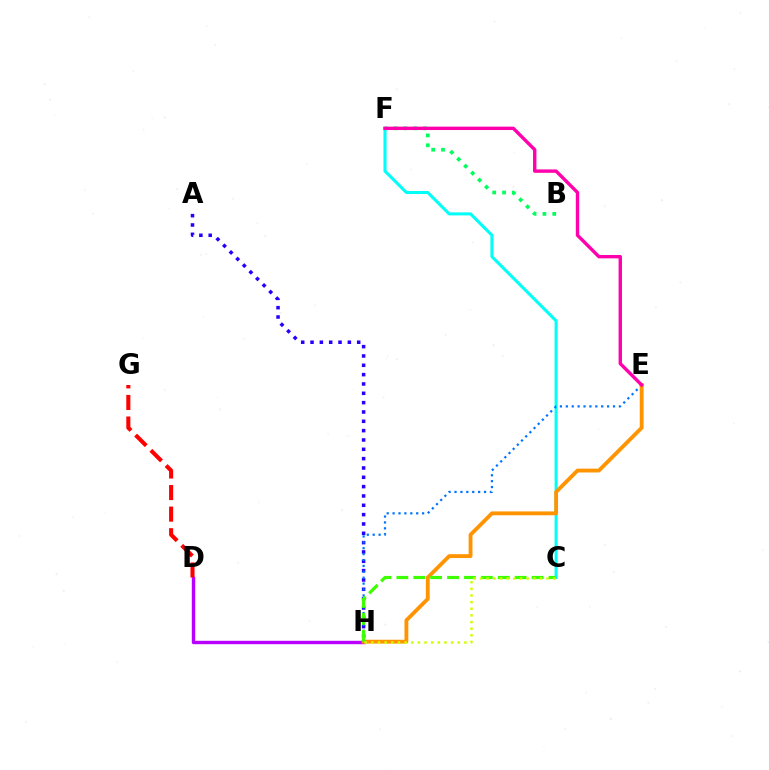{('B', 'F'): [{'color': '#00ff5c', 'line_style': 'dotted', 'thickness': 2.67}], ('C', 'F'): [{'color': '#00fff6', 'line_style': 'solid', 'thickness': 2.2}], ('A', 'H'): [{'color': '#2500ff', 'line_style': 'dotted', 'thickness': 2.54}], ('D', 'H'): [{'color': '#b900ff', 'line_style': 'solid', 'thickness': 2.45}], ('E', 'H'): [{'color': '#0074ff', 'line_style': 'dotted', 'thickness': 1.6}, {'color': '#ff9400', 'line_style': 'solid', 'thickness': 2.76}], ('C', 'H'): [{'color': '#3dff00', 'line_style': 'dashed', 'thickness': 2.3}, {'color': '#d1ff00', 'line_style': 'dotted', 'thickness': 1.8}], ('D', 'G'): [{'color': '#ff0000', 'line_style': 'dashed', 'thickness': 2.93}], ('E', 'F'): [{'color': '#ff00ac', 'line_style': 'solid', 'thickness': 2.43}]}